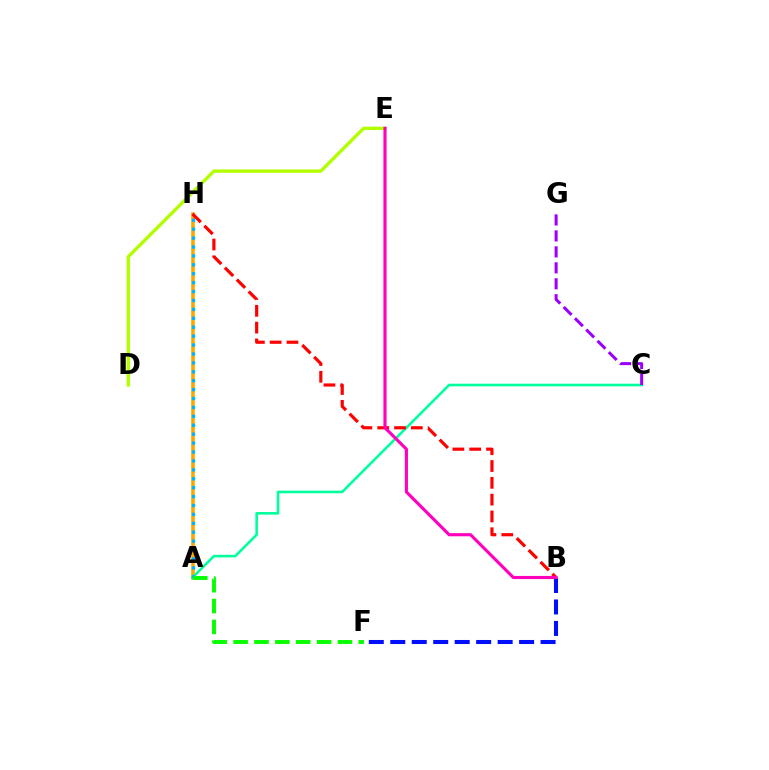{('A', 'H'): [{'color': '#ffa500', 'line_style': 'solid', 'thickness': 2.57}, {'color': '#00b5ff', 'line_style': 'dotted', 'thickness': 2.42}], ('A', 'C'): [{'color': '#00ff9d', 'line_style': 'solid', 'thickness': 1.87}], ('B', 'F'): [{'color': '#0010ff', 'line_style': 'dashed', 'thickness': 2.92}], ('C', 'G'): [{'color': '#9b00ff', 'line_style': 'dashed', 'thickness': 2.17}], ('D', 'E'): [{'color': '#b3ff00', 'line_style': 'solid', 'thickness': 2.42}], ('B', 'H'): [{'color': '#ff0000', 'line_style': 'dashed', 'thickness': 2.28}], ('A', 'F'): [{'color': '#08ff00', 'line_style': 'dashed', 'thickness': 2.83}], ('B', 'E'): [{'color': '#ff00bd', 'line_style': 'solid', 'thickness': 2.25}]}